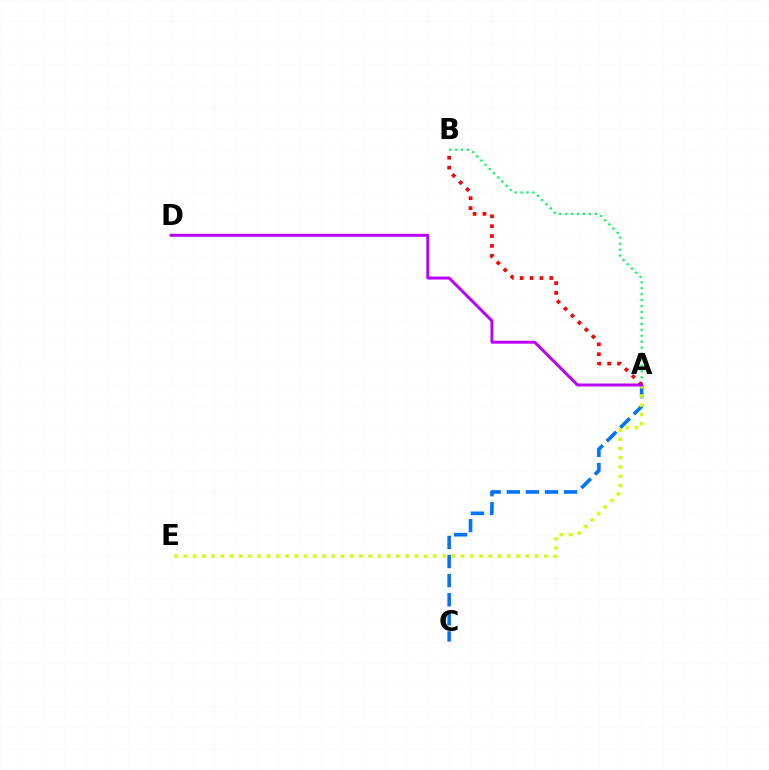{('A', 'B'): [{'color': '#00ff5c', 'line_style': 'dotted', 'thickness': 1.61}, {'color': '#ff0000', 'line_style': 'dotted', 'thickness': 2.68}], ('A', 'C'): [{'color': '#0074ff', 'line_style': 'dashed', 'thickness': 2.6}], ('A', 'E'): [{'color': '#d1ff00', 'line_style': 'dotted', 'thickness': 2.51}], ('A', 'D'): [{'color': '#b900ff', 'line_style': 'solid', 'thickness': 2.13}]}